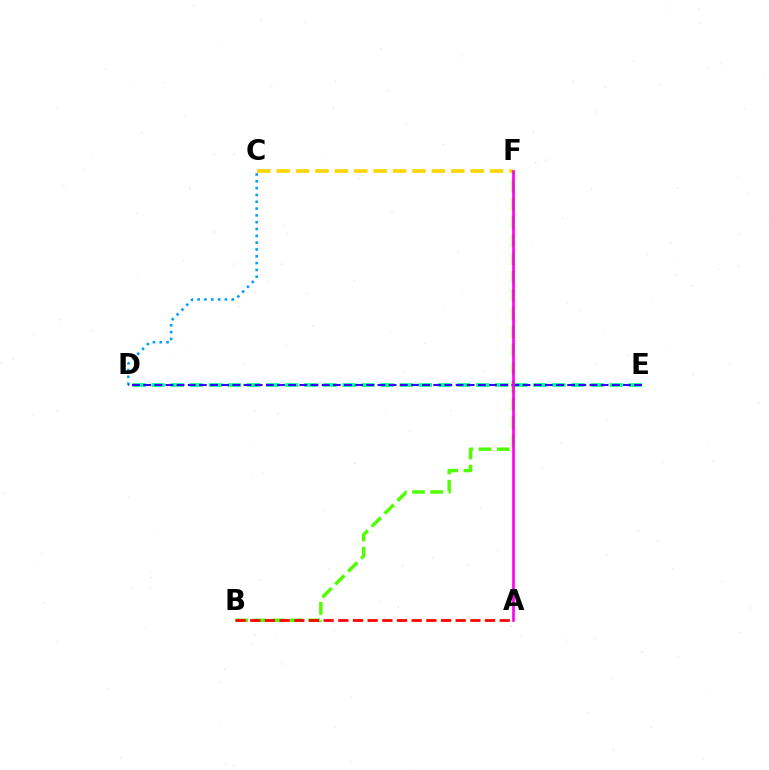{('B', 'F'): [{'color': '#4fff00', 'line_style': 'dashed', 'thickness': 2.47}], ('C', 'D'): [{'color': '#009eff', 'line_style': 'dotted', 'thickness': 1.85}], ('A', 'B'): [{'color': '#ff0000', 'line_style': 'dashed', 'thickness': 1.99}], ('D', 'E'): [{'color': '#00ff86', 'line_style': 'dashed', 'thickness': 2.59}, {'color': '#3700ff', 'line_style': 'dashed', 'thickness': 1.52}], ('C', 'F'): [{'color': '#ffd500', 'line_style': 'dashed', 'thickness': 2.64}], ('A', 'F'): [{'color': '#ff00ed', 'line_style': 'solid', 'thickness': 1.91}]}